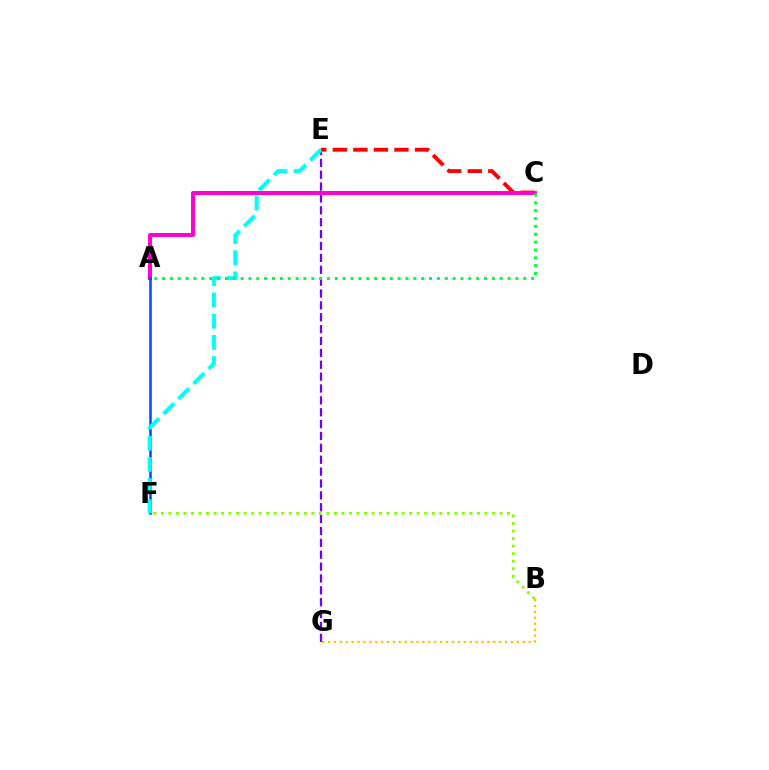{('B', 'G'): [{'color': '#ffbd00', 'line_style': 'dotted', 'thickness': 1.6}], ('C', 'E'): [{'color': '#ff0000', 'line_style': 'dashed', 'thickness': 2.79}], ('A', 'C'): [{'color': '#ff00cf', 'line_style': 'solid', 'thickness': 2.86}, {'color': '#00ff39', 'line_style': 'dotted', 'thickness': 2.13}], ('A', 'F'): [{'color': '#004bff', 'line_style': 'solid', 'thickness': 1.84}], ('E', 'G'): [{'color': '#7200ff', 'line_style': 'dashed', 'thickness': 1.61}], ('B', 'F'): [{'color': '#84ff00', 'line_style': 'dotted', 'thickness': 2.04}], ('E', 'F'): [{'color': '#00fff6', 'line_style': 'dashed', 'thickness': 2.88}]}